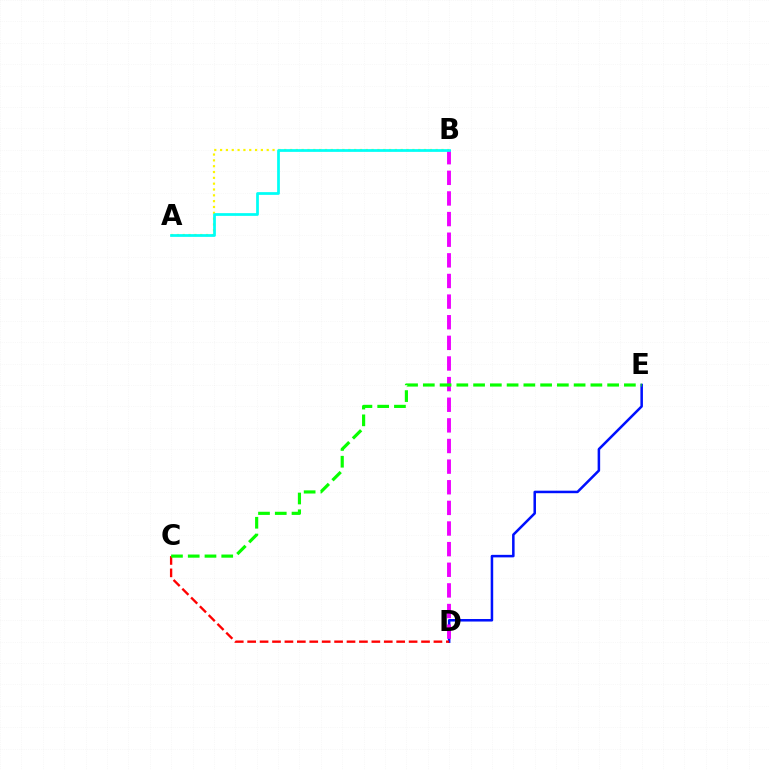{('D', 'E'): [{'color': '#0010ff', 'line_style': 'solid', 'thickness': 1.82}], ('C', 'D'): [{'color': '#ff0000', 'line_style': 'dashed', 'thickness': 1.69}], ('B', 'D'): [{'color': '#ee00ff', 'line_style': 'dashed', 'thickness': 2.8}], ('C', 'E'): [{'color': '#08ff00', 'line_style': 'dashed', 'thickness': 2.28}], ('A', 'B'): [{'color': '#fcf500', 'line_style': 'dotted', 'thickness': 1.58}, {'color': '#00fff6', 'line_style': 'solid', 'thickness': 1.97}]}